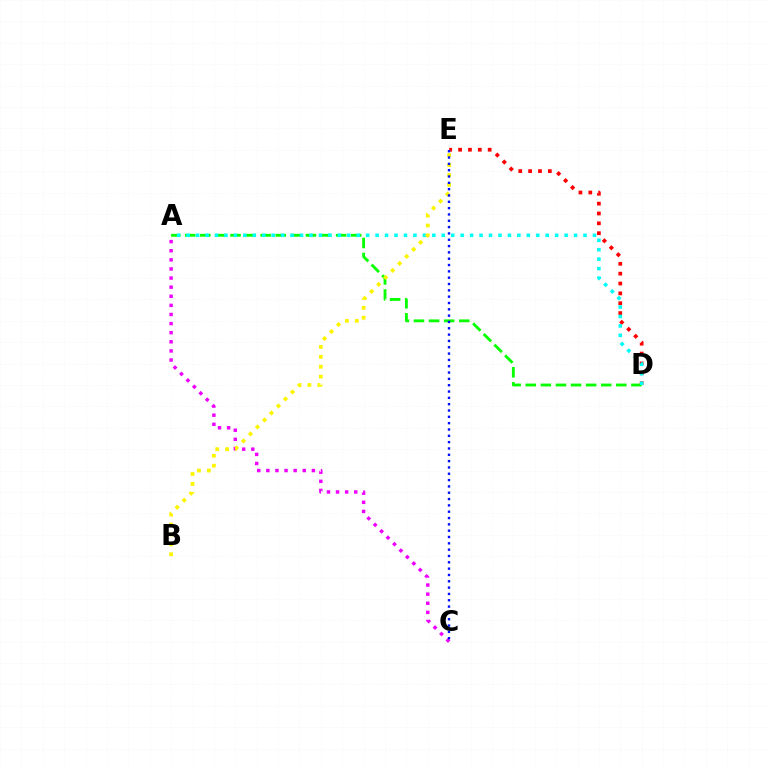{('A', 'D'): [{'color': '#08ff00', 'line_style': 'dashed', 'thickness': 2.05}, {'color': '#00fff6', 'line_style': 'dotted', 'thickness': 2.57}], ('D', 'E'): [{'color': '#ff0000', 'line_style': 'dotted', 'thickness': 2.68}], ('A', 'C'): [{'color': '#ee00ff', 'line_style': 'dotted', 'thickness': 2.47}], ('B', 'E'): [{'color': '#fcf500', 'line_style': 'dotted', 'thickness': 2.69}], ('C', 'E'): [{'color': '#0010ff', 'line_style': 'dotted', 'thickness': 1.72}]}